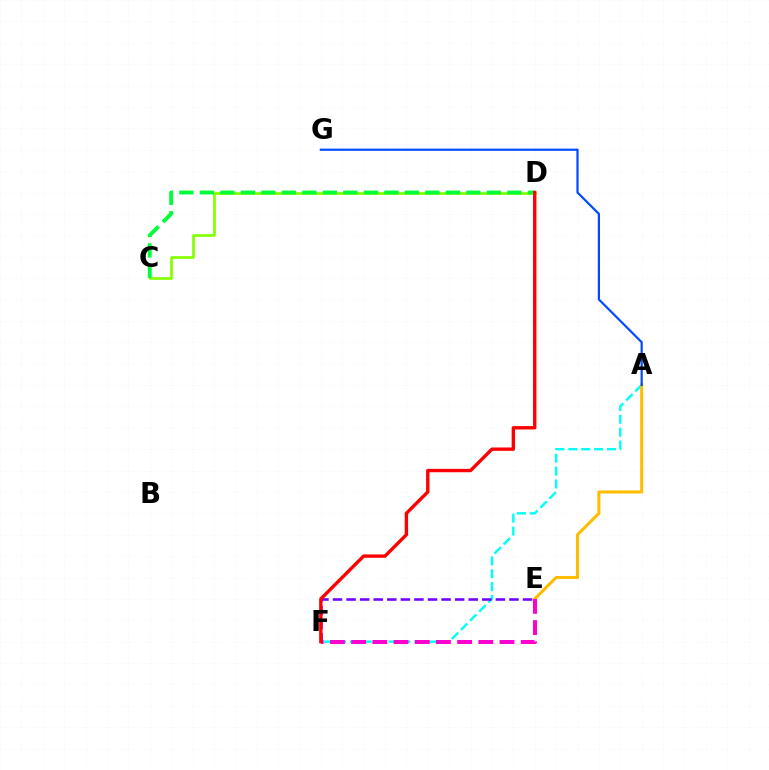{('A', 'F'): [{'color': '#00fff6', 'line_style': 'dashed', 'thickness': 1.75}], ('C', 'D'): [{'color': '#84ff00', 'line_style': 'solid', 'thickness': 1.94}, {'color': '#00ff39', 'line_style': 'dashed', 'thickness': 2.79}], ('A', 'E'): [{'color': '#ffbd00', 'line_style': 'solid', 'thickness': 2.2}], ('E', 'F'): [{'color': '#ff00cf', 'line_style': 'dashed', 'thickness': 2.88}, {'color': '#7200ff', 'line_style': 'dashed', 'thickness': 1.84}], ('D', 'F'): [{'color': '#ff0000', 'line_style': 'solid', 'thickness': 2.42}], ('A', 'G'): [{'color': '#004bff', 'line_style': 'solid', 'thickness': 1.59}]}